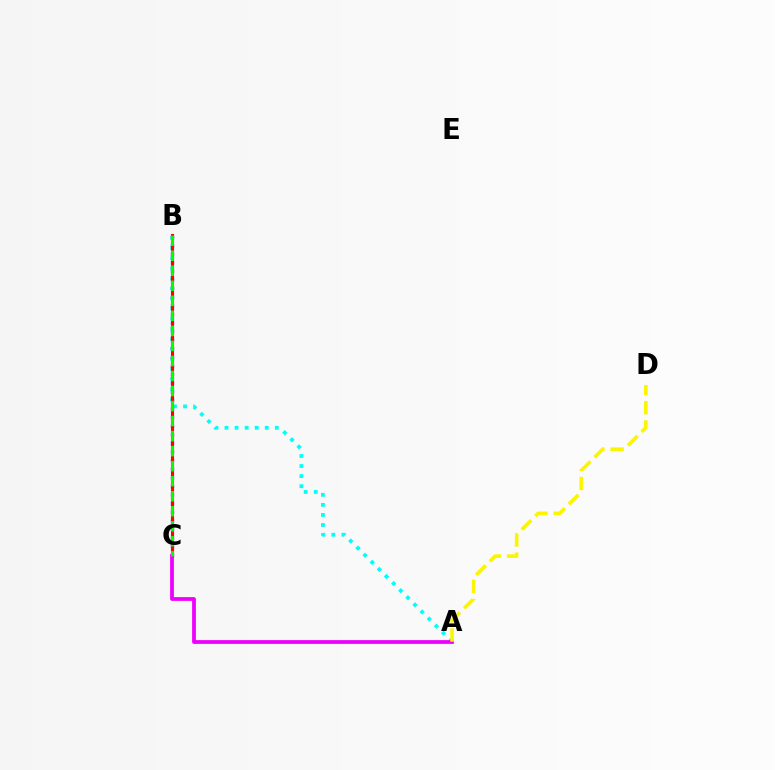{('A', 'B'): [{'color': '#00fff6', 'line_style': 'dotted', 'thickness': 2.73}], ('B', 'C'): [{'color': '#0010ff', 'line_style': 'dotted', 'thickness': 2.34}, {'color': '#ff0000', 'line_style': 'solid', 'thickness': 2.25}, {'color': '#08ff00', 'line_style': 'dashed', 'thickness': 2.04}], ('A', 'C'): [{'color': '#ee00ff', 'line_style': 'solid', 'thickness': 2.71}], ('A', 'D'): [{'color': '#fcf500', 'line_style': 'dashed', 'thickness': 2.61}]}